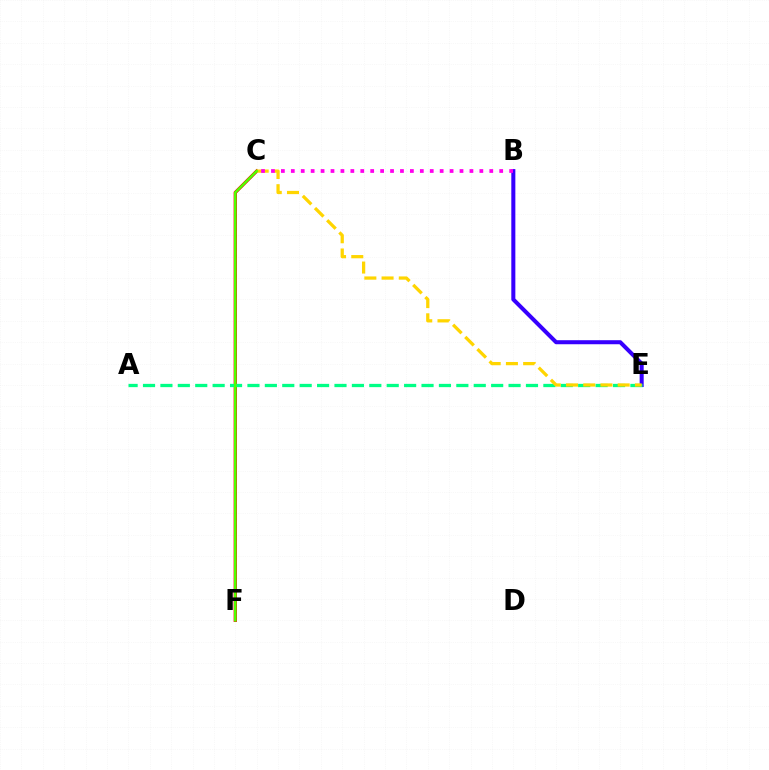{('C', 'F'): [{'color': '#009eff', 'line_style': 'dotted', 'thickness': 1.79}, {'color': '#ff0000', 'line_style': 'solid', 'thickness': 2.38}, {'color': '#4fff00', 'line_style': 'solid', 'thickness': 1.86}], ('B', 'E'): [{'color': '#3700ff', 'line_style': 'solid', 'thickness': 2.91}], ('A', 'E'): [{'color': '#00ff86', 'line_style': 'dashed', 'thickness': 2.36}], ('C', 'E'): [{'color': '#ffd500', 'line_style': 'dashed', 'thickness': 2.34}], ('B', 'C'): [{'color': '#ff00ed', 'line_style': 'dotted', 'thickness': 2.7}]}